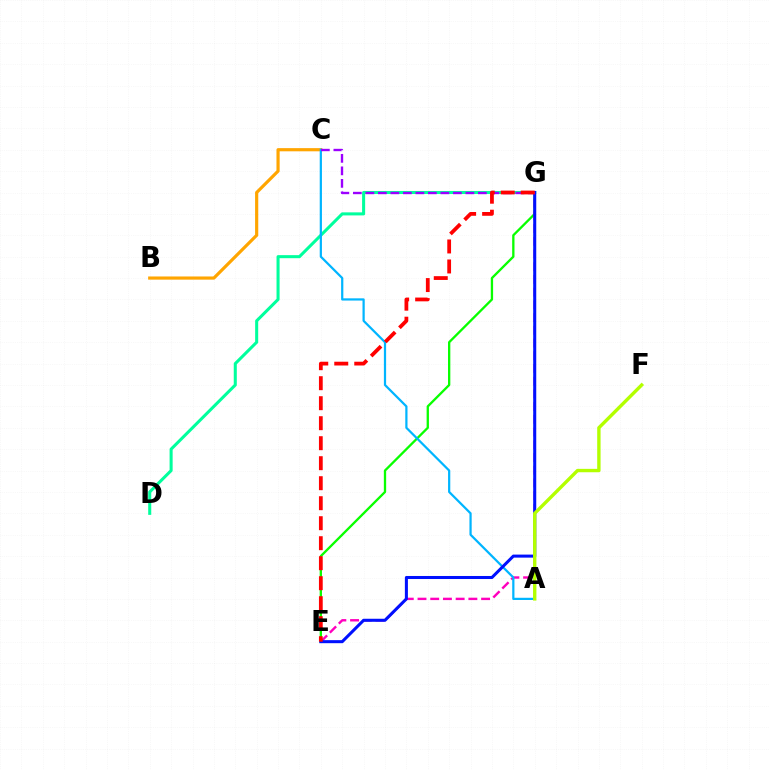{('B', 'C'): [{'color': '#ffa500', 'line_style': 'solid', 'thickness': 2.29}], ('D', 'G'): [{'color': '#00ff9d', 'line_style': 'solid', 'thickness': 2.2}], ('E', 'G'): [{'color': '#08ff00', 'line_style': 'solid', 'thickness': 1.66}, {'color': '#ff00bd', 'line_style': 'dashed', 'thickness': 1.73}, {'color': '#0010ff', 'line_style': 'solid', 'thickness': 2.19}, {'color': '#ff0000', 'line_style': 'dashed', 'thickness': 2.72}], ('A', 'C'): [{'color': '#00b5ff', 'line_style': 'solid', 'thickness': 1.6}], ('C', 'G'): [{'color': '#9b00ff', 'line_style': 'dashed', 'thickness': 1.7}], ('A', 'F'): [{'color': '#b3ff00', 'line_style': 'solid', 'thickness': 2.44}]}